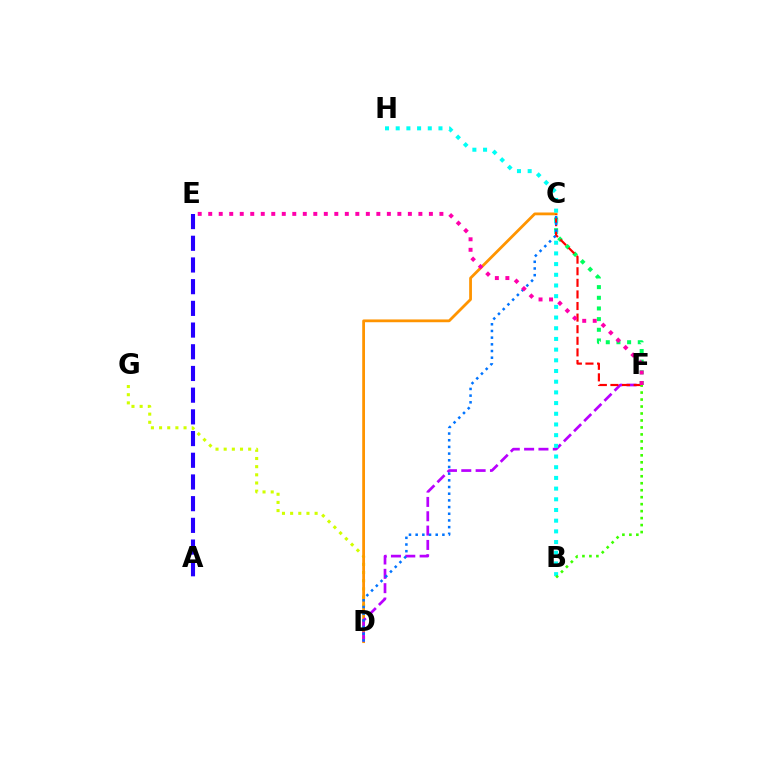{('D', 'G'): [{'color': '#d1ff00', 'line_style': 'dotted', 'thickness': 2.22}], ('C', 'D'): [{'color': '#ff9400', 'line_style': 'solid', 'thickness': 2.01}, {'color': '#0074ff', 'line_style': 'dotted', 'thickness': 1.82}], ('A', 'E'): [{'color': '#2500ff', 'line_style': 'dashed', 'thickness': 2.95}], ('C', 'F'): [{'color': '#00ff5c', 'line_style': 'dotted', 'thickness': 2.9}, {'color': '#ff0000', 'line_style': 'dashed', 'thickness': 1.57}], ('D', 'F'): [{'color': '#b900ff', 'line_style': 'dashed', 'thickness': 1.95}], ('B', 'H'): [{'color': '#00fff6', 'line_style': 'dotted', 'thickness': 2.9}], ('E', 'F'): [{'color': '#ff00ac', 'line_style': 'dotted', 'thickness': 2.86}], ('B', 'F'): [{'color': '#3dff00', 'line_style': 'dotted', 'thickness': 1.89}]}